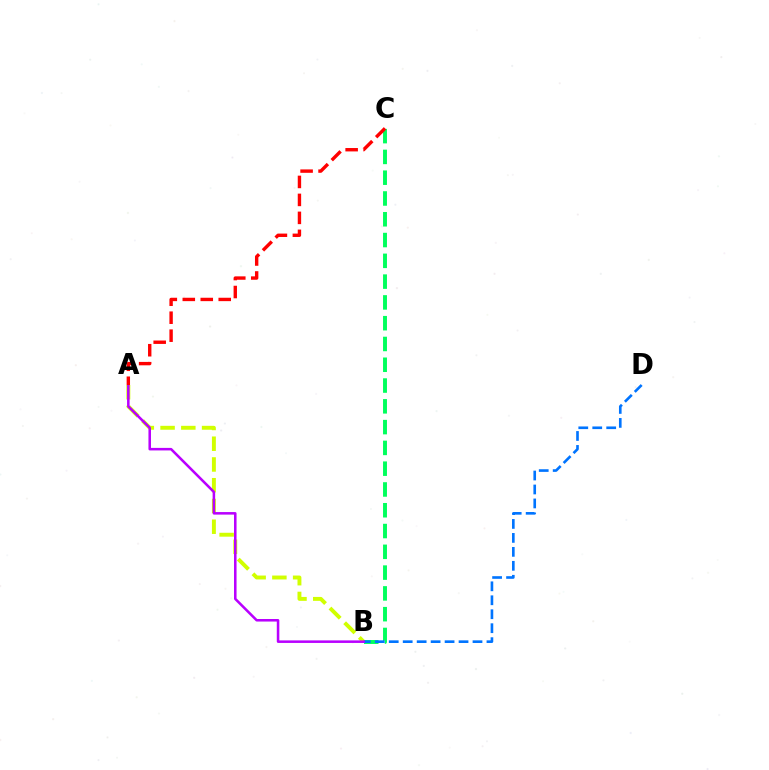{('A', 'B'): [{'color': '#d1ff00', 'line_style': 'dashed', 'thickness': 2.82}, {'color': '#b900ff', 'line_style': 'solid', 'thickness': 1.83}], ('B', 'C'): [{'color': '#00ff5c', 'line_style': 'dashed', 'thickness': 2.82}], ('B', 'D'): [{'color': '#0074ff', 'line_style': 'dashed', 'thickness': 1.9}], ('A', 'C'): [{'color': '#ff0000', 'line_style': 'dashed', 'thickness': 2.44}]}